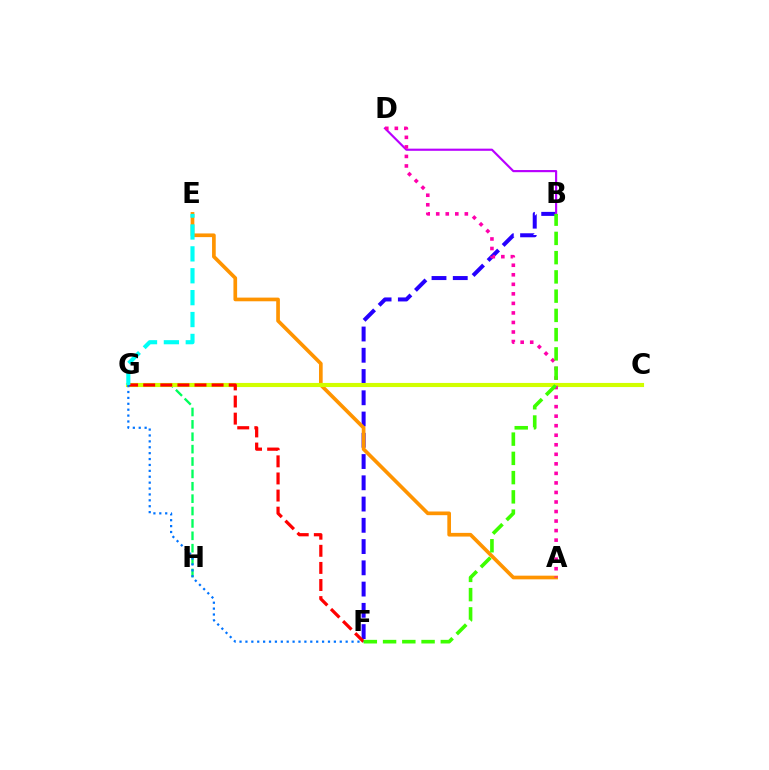{('G', 'H'): [{'color': '#00ff5c', 'line_style': 'dashed', 'thickness': 1.68}], ('B', 'F'): [{'color': '#2500ff', 'line_style': 'dashed', 'thickness': 2.89}, {'color': '#3dff00', 'line_style': 'dashed', 'thickness': 2.61}], ('A', 'E'): [{'color': '#ff9400', 'line_style': 'solid', 'thickness': 2.65}], ('C', 'G'): [{'color': '#d1ff00', 'line_style': 'solid', 'thickness': 2.97}], ('B', 'D'): [{'color': '#b900ff', 'line_style': 'solid', 'thickness': 1.55}], ('F', 'G'): [{'color': '#ff0000', 'line_style': 'dashed', 'thickness': 2.32}, {'color': '#0074ff', 'line_style': 'dotted', 'thickness': 1.6}], ('E', 'G'): [{'color': '#00fff6', 'line_style': 'dashed', 'thickness': 2.97}], ('A', 'D'): [{'color': '#ff00ac', 'line_style': 'dotted', 'thickness': 2.59}]}